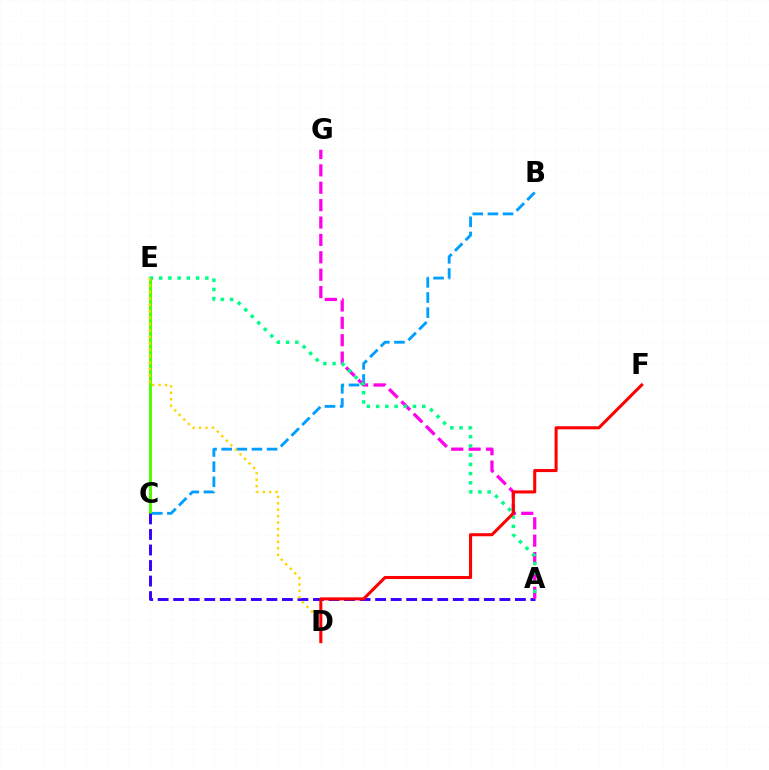{('B', 'C'): [{'color': '#009eff', 'line_style': 'dashed', 'thickness': 2.06}], ('C', 'E'): [{'color': '#4fff00', 'line_style': 'solid', 'thickness': 2.16}], ('A', 'C'): [{'color': '#3700ff', 'line_style': 'dashed', 'thickness': 2.11}], ('A', 'G'): [{'color': '#ff00ed', 'line_style': 'dashed', 'thickness': 2.36}], ('A', 'E'): [{'color': '#00ff86', 'line_style': 'dotted', 'thickness': 2.51}], ('D', 'E'): [{'color': '#ffd500', 'line_style': 'dotted', 'thickness': 1.75}], ('D', 'F'): [{'color': '#ff0000', 'line_style': 'solid', 'thickness': 2.2}]}